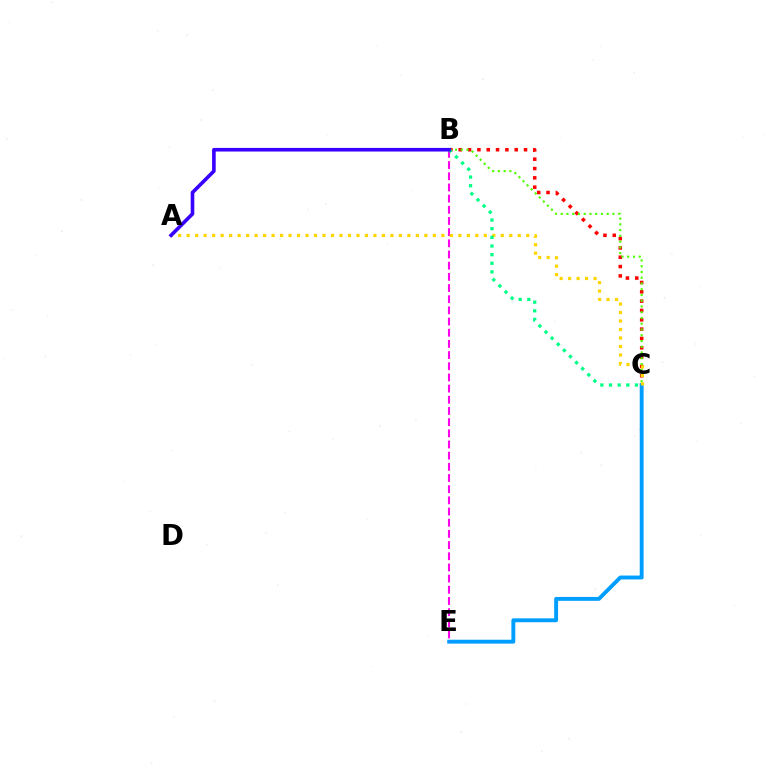{('B', 'C'): [{'color': '#ff0000', 'line_style': 'dotted', 'thickness': 2.53}, {'color': '#4fff00', 'line_style': 'dotted', 'thickness': 1.56}, {'color': '#00ff86', 'line_style': 'dotted', 'thickness': 2.35}], ('C', 'E'): [{'color': '#009eff', 'line_style': 'solid', 'thickness': 2.8}], ('B', 'E'): [{'color': '#ff00ed', 'line_style': 'dashed', 'thickness': 1.52}], ('A', 'C'): [{'color': '#ffd500', 'line_style': 'dotted', 'thickness': 2.31}], ('A', 'B'): [{'color': '#3700ff', 'line_style': 'solid', 'thickness': 2.6}]}